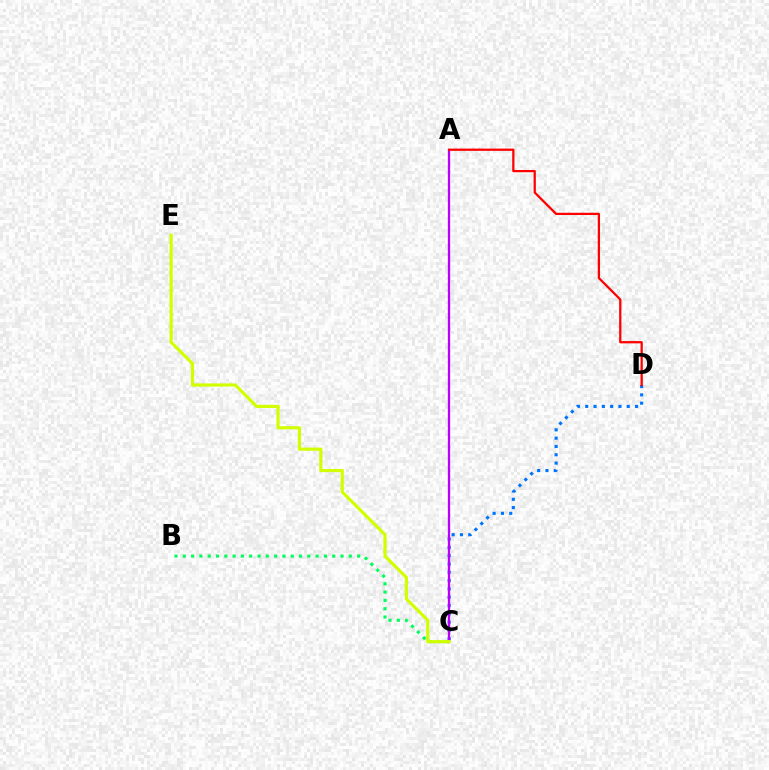{('C', 'D'): [{'color': '#0074ff', 'line_style': 'dotted', 'thickness': 2.26}], ('A', 'C'): [{'color': '#b900ff', 'line_style': 'solid', 'thickness': 1.66}], ('A', 'D'): [{'color': '#ff0000', 'line_style': 'solid', 'thickness': 1.62}], ('B', 'C'): [{'color': '#00ff5c', 'line_style': 'dotted', 'thickness': 2.26}], ('C', 'E'): [{'color': '#d1ff00', 'line_style': 'solid', 'thickness': 2.28}]}